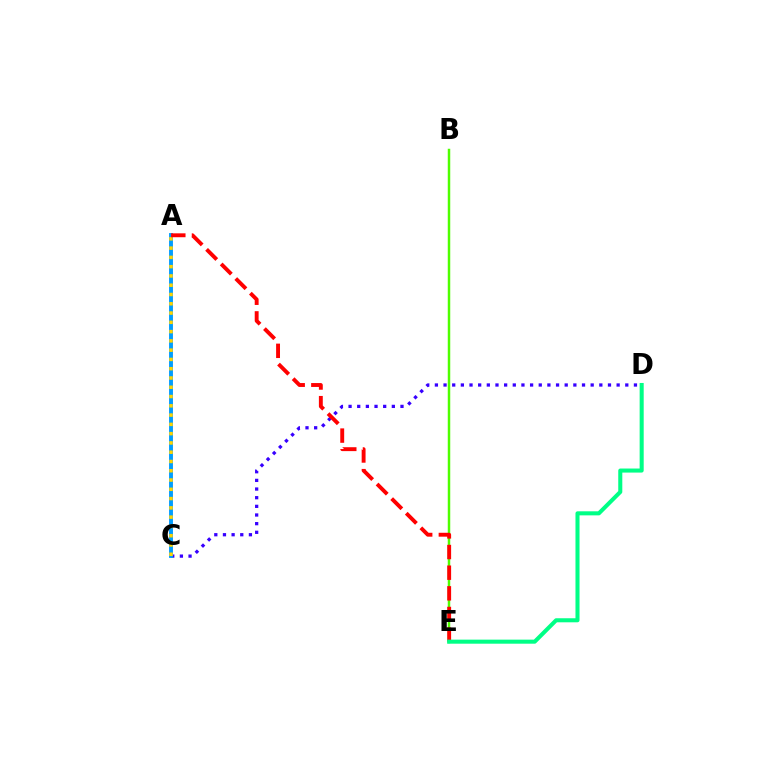{('A', 'C'): [{'color': '#ff00ed', 'line_style': 'solid', 'thickness': 1.75}, {'color': '#009eff', 'line_style': 'solid', 'thickness': 2.79}, {'color': '#ffd500', 'line_style': 'dotted', 'thickness': 2.52}], ('C', 'D'): [{'color': '#3700ff', 'line_style': 'dotted', 'thickness': 2.35}], ('B', 'E'): [{'color': '#4fff00', 'line_style': 'solid', 'thickness': 1.78}], ('A', 'E'): [{'color': '#ff0000', 'line_style': 'dashed', 'thickness': 2.8}], ('D', 'E'): [{'color': '#00ff86', 'line_style': 'solid', 'thickness': 2.92}]}